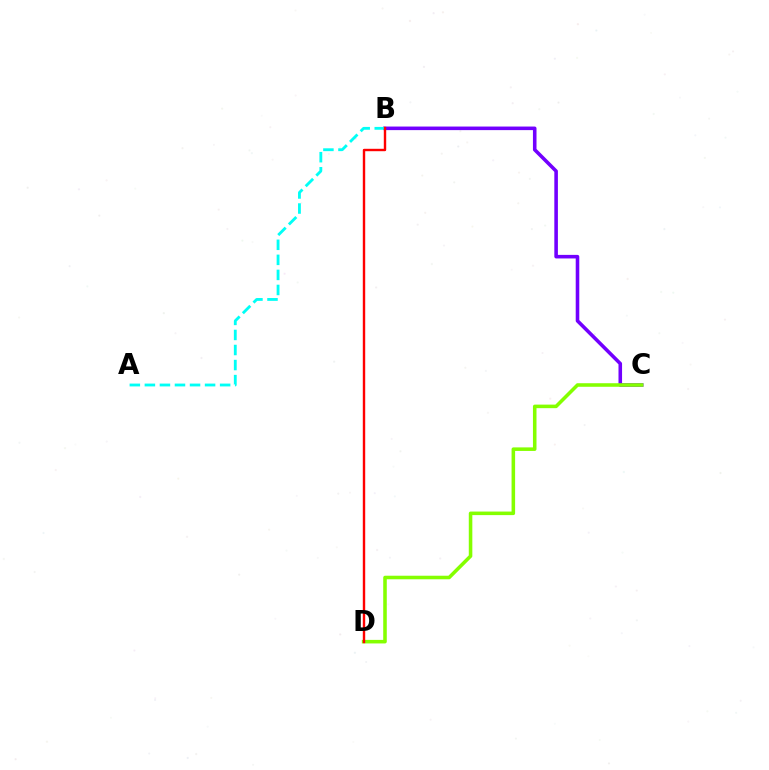{('B', 'C'): [{'color': '#7200ff', 'line_style': 'solid', 'thickness': 2.57}], ('C', 'D'): [{'color': '#84ff00', 'line_style': 'solid', 'thickness': 2.56}], ('A', 'B'): [{'color': '#00fff6', 'line_style': 'dashed', 'thickness': 2.04}], ('B', 'D'): [{'color': '#ff0000', 'line_style': 'solid', 'thickness': 1.73}]}